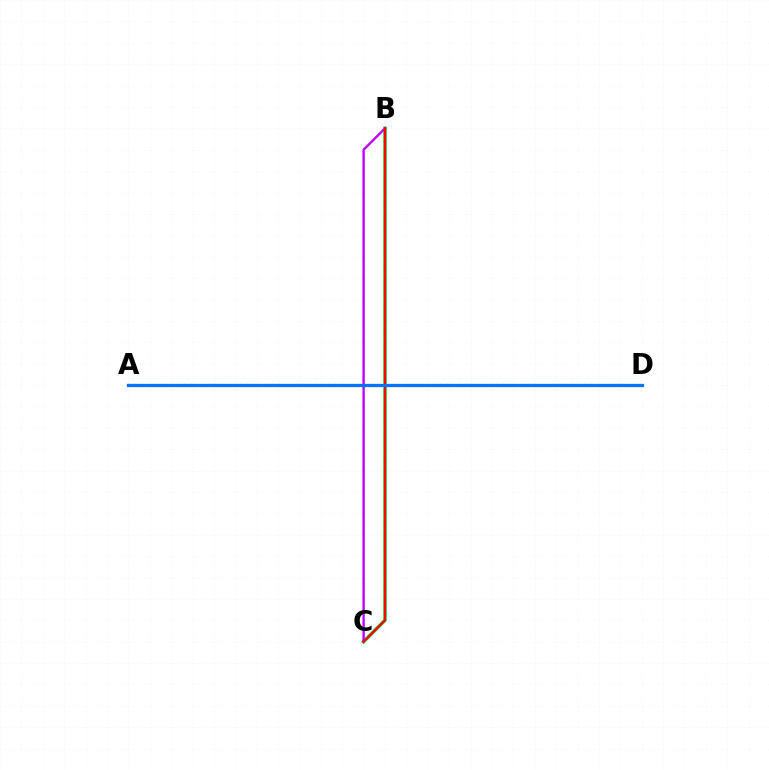{('B', 'C'): [{'color': '#00ff5c', 'line_style': 'solid', 'thickness': 2.59}, {'color': '#b900ff', 'line_style': 'solid', 'thickness': 1.69}, {'color': '#ff0000', 'line_style': 'solid', 'thickness': 1.75}], ('A', 'D'): [{'color': '#d1ff00', 'line_style': 'dotted', 'thickness': 1.7}, {'color': '#0074ff', 'line_style': 'solid', 'thickness': 2.35}]}